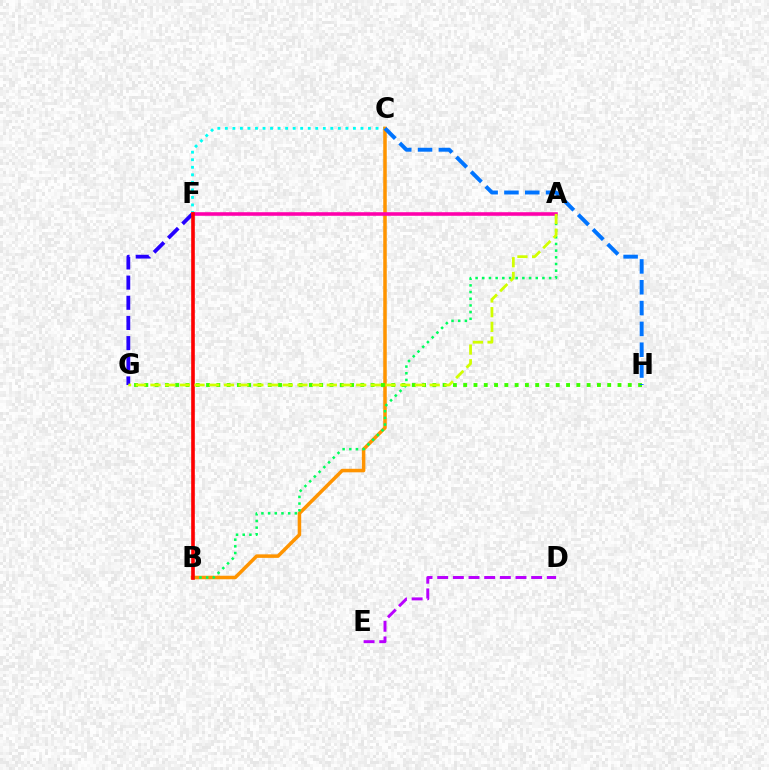{('D', 'E'): [{'color': '#b900ff', 'line_style': 'dashed', 'thickness': 2.13}], ('C', 'F'): [{'color': '#00fff6', 'line_style': 'dotted', 'thickness': 2.05}], ('B', 'C'): [{'color': '#ff9400', 'line_style': 'solid', 'thickness': 2.54}], ('G', 'H'): [{'color': '#3dff00', 'line_style': 'dotted', 'thickness': 2.79}], ('A', 'B'): [{'color': '#00ff5c', 'line_style': 'dotted', 'thickness': 1.82}], ('C', 'H'): [{'color': '#0074ff', 'line_style': 'dashed', 'thickness': 2.83}], ('F', 'G'): [{'color': '#2500ff', 'line_style': 'dashed', 'thickness': 2.74}], ('A', 'F'): [{'color': '#ff00ac', 'line_style': 'solid', 'thickness': 2.57}], ('B', 'F'): [{'color': '#ff0000', 'line_style': 'solid', 'thickness': 2.61}], ('A', 'G'): [{'color': '#d1ff00', 'line_style': 'dashed', 'thickness': 2.0}]}